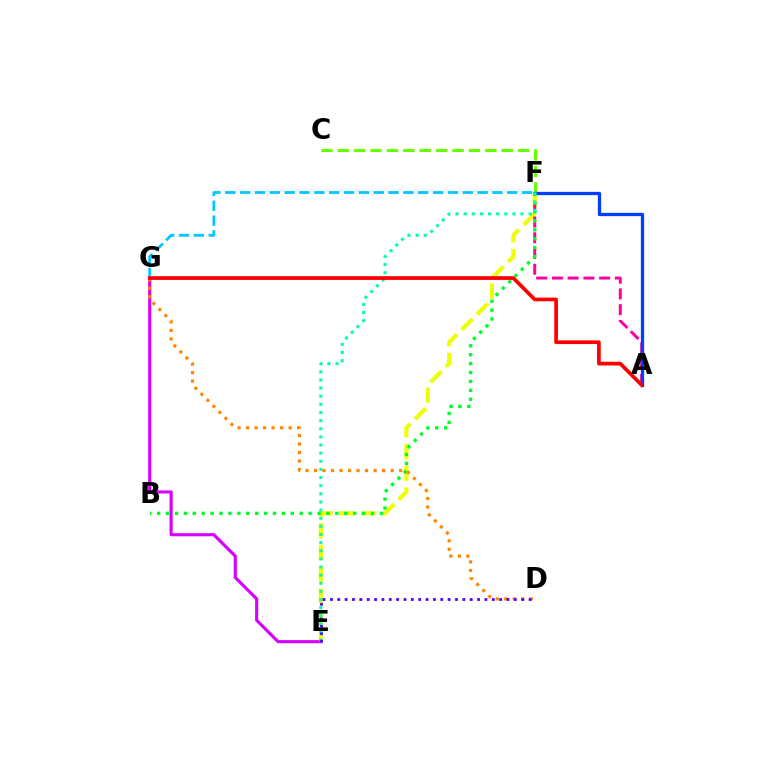{('E', 'F'): [{'color': '#eeff00', 'line_style': 'dashed', 'thickness': 2.96}, {'color': '#00ffaf', 'line_style': 'dotted', 'thickness': 2.21}], ('E', 'G'): [{'color': '#d600ff', 'line_style': 'solid', 'thickness': 2.24}], ('A', 'F'): [{'color': '#ff00a0', 'line_style': 'dashed', 'thickness': 2.14}, {'color': '#003fff', 'line_style': 'solid', 'thickness': 2.36}], ('C', 'F'): [{'color': '#66ff00', 'line_style': 'dashed', 'thickness': 2.23}], ('F', 'G'): [{'color': '#00c7ff', 'line_style': 'dashed', 'thickness': 2.02}], ('B', 'F'): [{'color': '#00ff27', 'line_style': 'dotted', 'thickness': 2.42}], ('D', 'G'): [{'color': '#ff8800', 'line_style': 'dotted', 'thickness': 2.31}], ('A', 'G'): [{'color': '#ff0000', 'line_style': 'solid', 'thickness': 2.67}], ('D', 'E'): [{'color': '#4f00ff', 'line_style': 'dotted', 'thickness': 2.0}]}